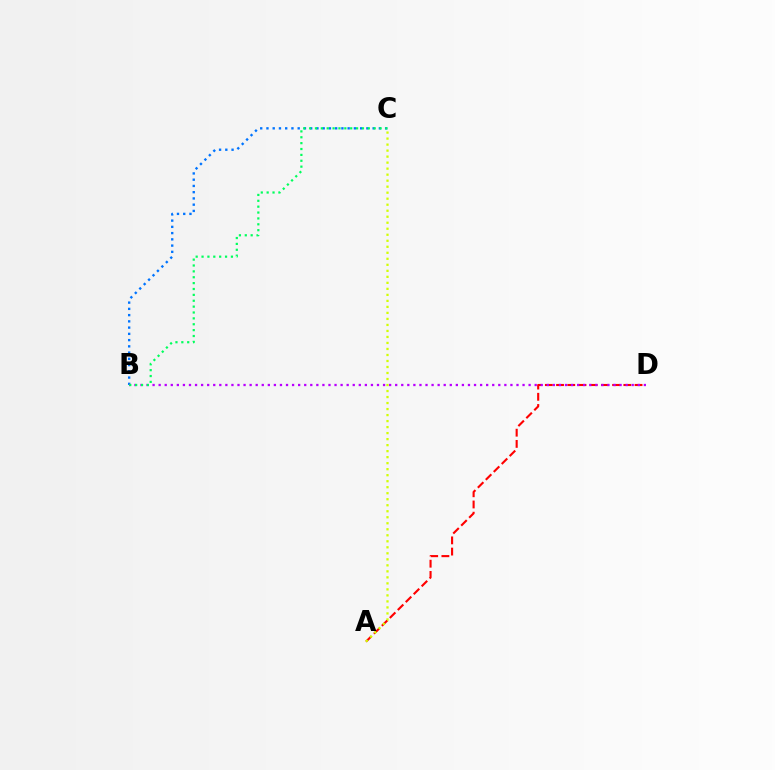{('B', 'C'): [{'color': '#0074ff', 'line_style': 'dotted', 'thickness': 1.7}, {'color': '#00ff5c', 'line_style': 'dotted', 'thickness': 1.6}], ('A', 'D'): [{'color': '#ff0000', 'line_style': 'dashed', 'thickness': 1.52}], ('B', 'D'): [{'color': '#b900ff', 'line_style': 'dotted', 'thickness': 1.65}], ('A', 'C'): [{'color': '#d1ff00', 'line_style': 'dotted', 'thickness': 1.63}]}